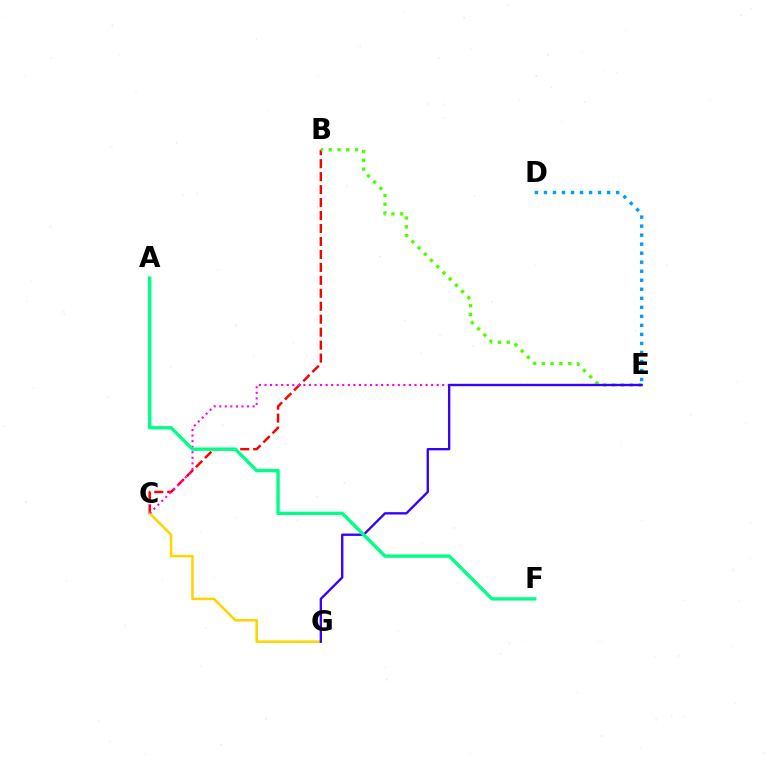{('B', 'C'): [{'color': '#ff0000', 'line_style': 'dashed', 'thickness': 1.76}], ('C', 'G'): [{'color': '#ffd500', 'line_style': 'solid', 'thickness': 1.83}], ('C', 'E'): [{'color': '#ff00ed', 'line_style': 'dotted', 'thickness': 1.51}], ('B', 'E'): [{'color': '#4fff00', 'line_style': 'dotted', 'thickness': 2.39}], ('E', 'G'): [{'color': '#3700ff', 'line_style': 'solid', 'thickness': 1.69}], ('A', 'F'): [{'color': '#00ff86', 'line_style': 'solid', 'thickness': 2.42}], ('D', 'E'): [{'color': '#009eff', 'line_style': 'dotted', 'thickness': 2.45}]}